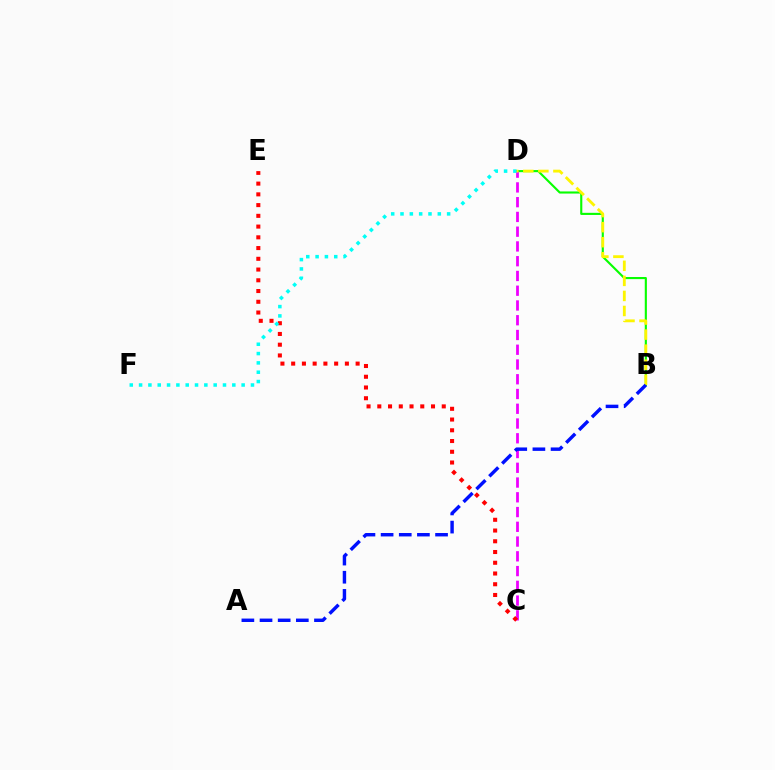{('B', 'D'): [{'color': '#08ff00', 'line_style': 'solid', 'thickness': 1.53}, {'color': '#fcf500', 'line_style': 'dashed', 'thickness': 2.04}], ('C', 'D'): [{'color': '#ee00ff', 'line_style': 'dashed', 'thickness': 2.0}], ('C', 'E'): [{'color': '#ff0000', 'line_style': 'dotted', 'thickness': 2.92}], ('D', 'F'): [{'color': '#00fff6', 'line_style': 'dotted', 'thickness': 2.53}], ('A', 'B'): [{'color': '#0010ff', 'line_style': 'dashed', 'thickness': 2.47}]}